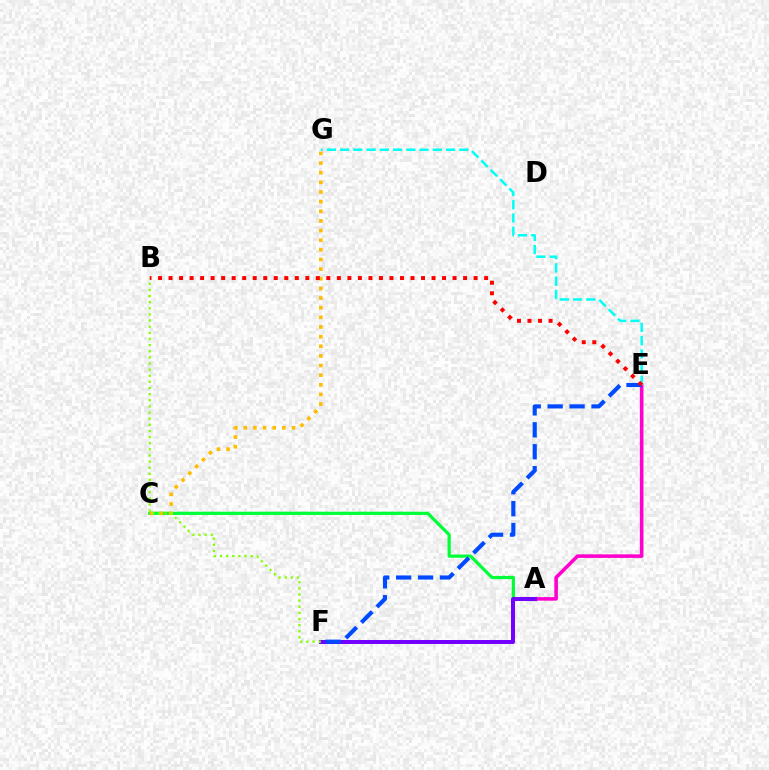{('A', 'E'): [{'color': '#ff00cf', 'line_style': 'solid', 'thickness': 2.58}], ('A', 'C'): [{'color': '#00ff39', 'line_style': 'solid', 'thickness': 2.32}], ('C', 'G'): [{'color': '#ffbd00', 'line_style': 'dotted', 'thickness': 2.62}], ('E', 'G'): [{'color': '#00fff6', 'line_style': 'dashed', 'thickness': 1.8}], ('A', 'F'): [{'color': '#7200ff', 'line_style': 'solid', 'thickness': 2.86}], ('B', 'F'): [{'color': '#84ff00', 'line_style': 'dotted', 'thickness': 1.67}], ('E', 'F'): [{'color': '#004bff', 'line_style': 'dashed', 'thickness': 2.98}], ('B', 'E'): [{'color': '#ff0000', 'line_style': 'dotted', 'thickness': 2.86}]}